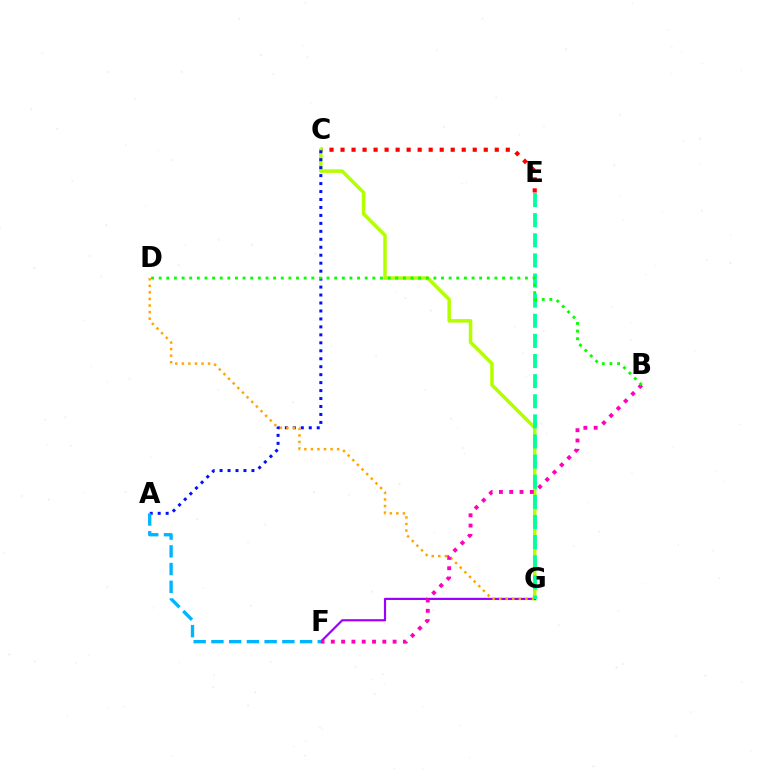{('C', 'E'): [{'color': '#ff0000', 'line_style': 'dotted', 'thickness': 2.99}], ('C', 'G'): [{'color': '#b3ff00', 'line_style': 'solid', 'thickness': 2.53}], ('A', 'C'): [{'color': '#0010ff', 'line_style': 'dotted', 'thickness': 2.16}], ('F', 'G'): [{'color': '#9b00ff', 'line_style': 'solid', 'thickness': 1.56}], ('D', 'G'): [{'color': '#ffa500', 'line_style': 'dotted', 'thickness': 1.78}], ('E', 'G'): [{'color': '#00ff9d', 'line_style': 'dashed', 'thickness': 2.73}], ('B', 'F'): [{'color': '#ff00bd', 'line_style': 'dotted', 'thickness': 2.8}], ('B', 'D'): [{'color': '#08ff00', 'line_style': 'dotted', 'thickness': 2.07}], ('A', 'F'): [{'color': '#00b5ff', 'line_style': 'dashed', 'thickness': 2.41}]}